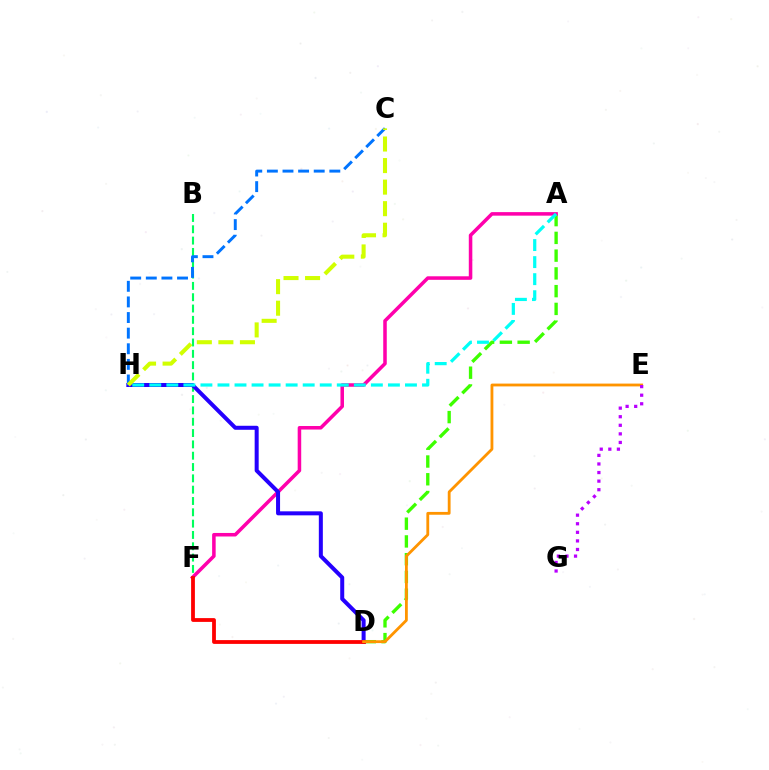{('A', 'D'): [{'color': '#3dff00', 'line_style': 'dashed', 'thickness': 2.41}], ('A', 'F'): [{'color': '#ff00ac', 'line_style': 'solid', 'thickness': 2.54}], ('B', 'F'): [{'color': '#00ff5c', 'line_style': 'dashed', 'thickness': 1.54}], ('D', 'H'): [{'color': '#2500ff', 'line_style': 'solid', 'thickness': 2.89}], ('D', 'F'): [{'color': '#ff0000', 'line_style': 'solid', 'thickness': 2.73}], ('C', 'H'): [{'color': '#0074ff', 'line_style': 'dashed', 'thickness': 2.12}, {'color': '#d1ff00', 'line_style': 'dashed', 'thickness': 2.93}], ('A', 'H'): [{'color': '#00fff6', 'line_style': 'dashed', 'thickness': 2.32}], ('D', 'E'): [{'color': '#ff9400', 'line_style': 'solid', 'thickness': 2.03}], ('E', 'G'): [{'color': '#b900ff', 'line_style': 'dotted', 'thickness': 2.33}]}